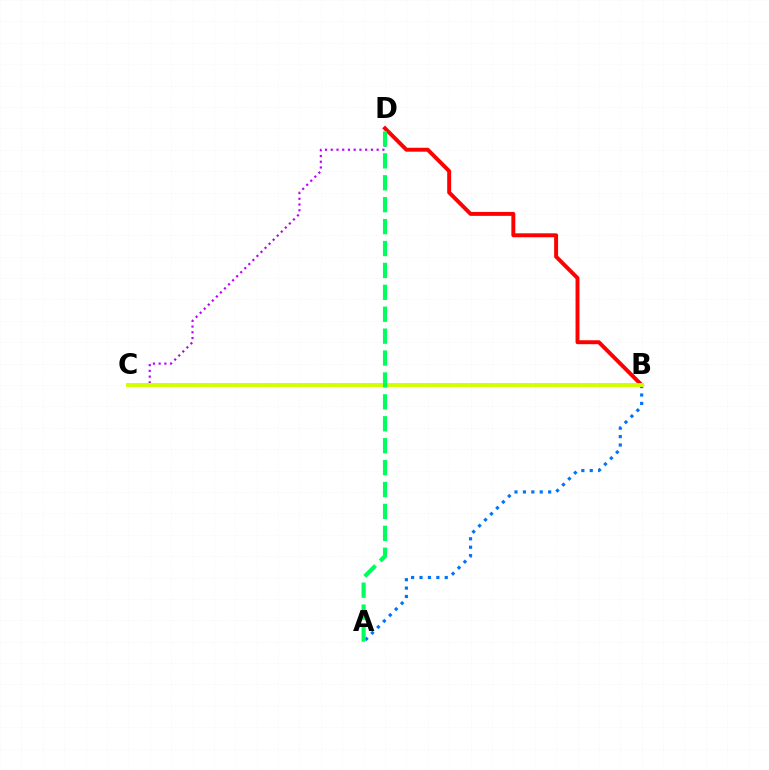{('A', 'B'): [{'color': '#0074ff', 'line_style': 'dotted', 'thickness': 2.28}], ('C', 'D'): [{'color': '#b900ff', 'line_style': 'dotted', 'thickness': 1.56}], ('B', 'D'): [{'color': '#ff0000', 'line_style': 'solid', 'thickness': 2.83}], ('B', 'C'): [{'color': '#d1ff00', 'line_style': 'solid', 'thickness': 2.83}], ('A', 'D'): [{'color': '#00ff5c', 'line_style': 'dashed', 'thickness': 2.98}]}